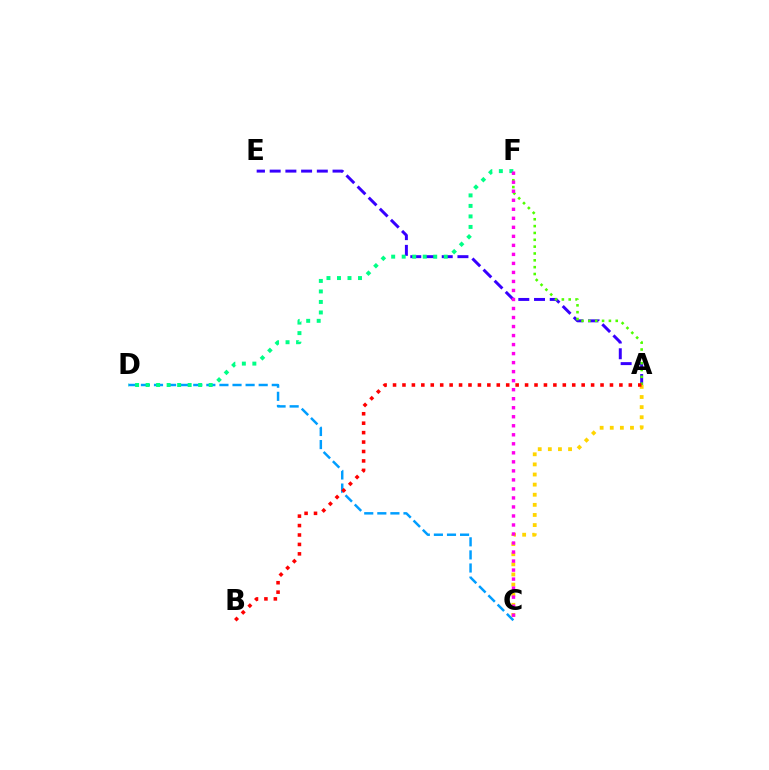{('C', 'D'): [{'color': '#009eff', 'line_style': 'dashed', 'thickness': 1.78}], ('A', 'E'): [{'color': '#3700ff', 'line_style': 'dashed', 'thickness': 2.14}], ('A', 'C'): [{'color': '#ffd500', 'line_style': 'dotted', 'thickness': 2.75}], ('A', 'F'): [{'color': '#4fff00', 'line_style': 'dotted', 'thickness': 1.86}], ('D', 'F'): [{'color': '#00ff86', 'line_style': 'dotted', 'thickness': 2.86}], ('C', 'F'): [{'color': '#ff00ed', 'line_style': 'dotted', 'thickness': 2.45}], ('A', 'B'): [{'color': '#ff0000', 'line_style': 'dotted', 'thickness': 2.56}]}